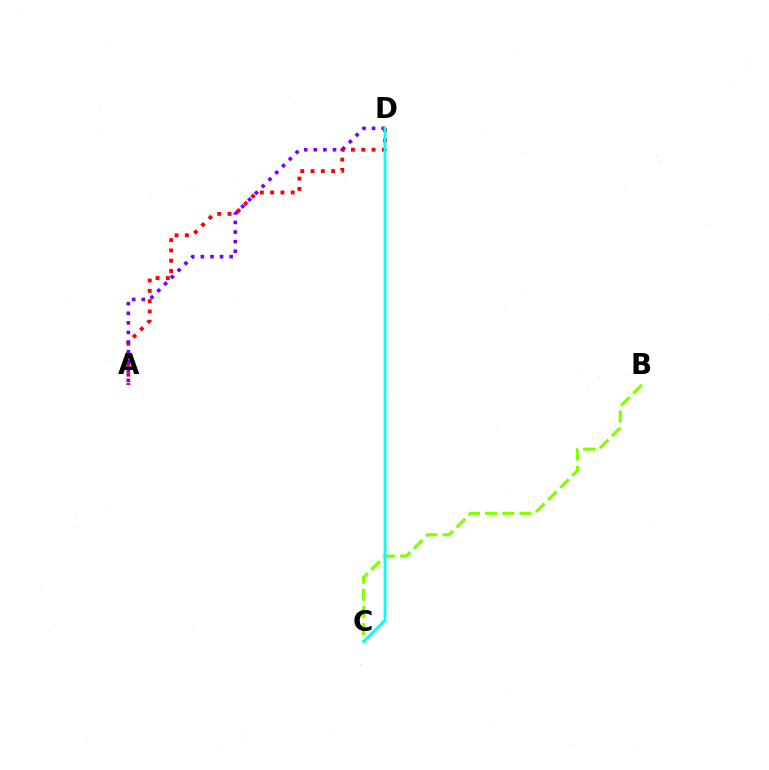{('A', 'D'): [{'color': '#ff0000', 'line_style': 'dotted', 'thickness': 2.8}, {'color': '#7200ff', 'line_style': 'dotted', 'thickness': 2.61}], ('B', 'C'): [{'color': '#84ff00', 'line_style': 'dashed', 'thickness': 2.33}], ('C', 'D'): [{'color': '#00fff6', 'line_style': 'solid', 'thickness': 2.04}]}